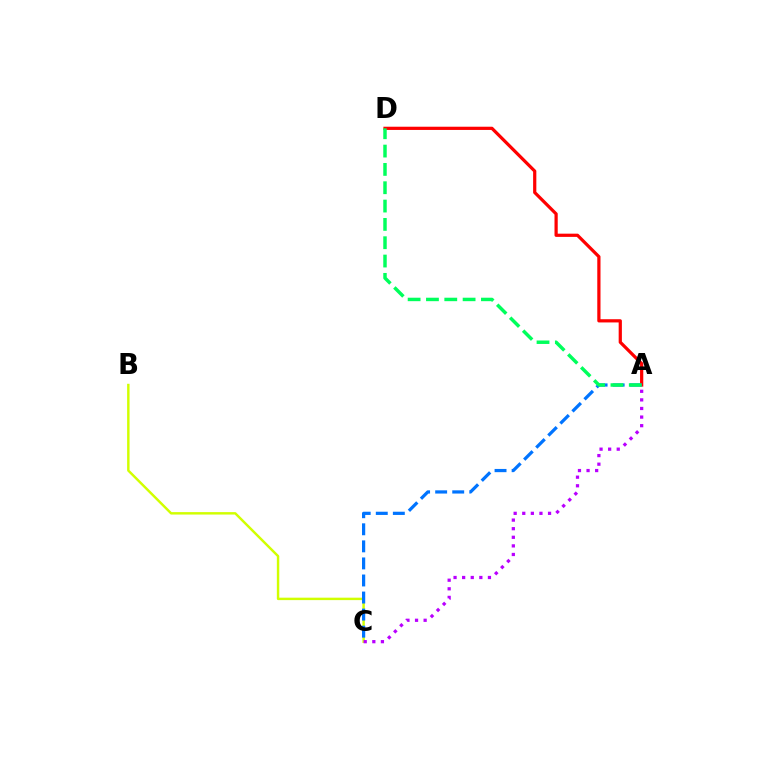{('A', 'D'): [{'color': '#ff0000', 'line_style': 'solid', 'thickness': 2.32}, {'color': '#00ff5c', 'line_style': 'dashed', 'thickness': 2.49}], ('B', 'C'): [{'color': '#d1ff00', 'line_style': 'solid', 'thickness': 1.76}], ('A', 'C'): [{'color': '#0074ff', 'line_style': 'dashed', 'thickness': 2.32}, {'color': '#b900ff', 'line_style': 'dotted', 'thickness': 2.34}]}